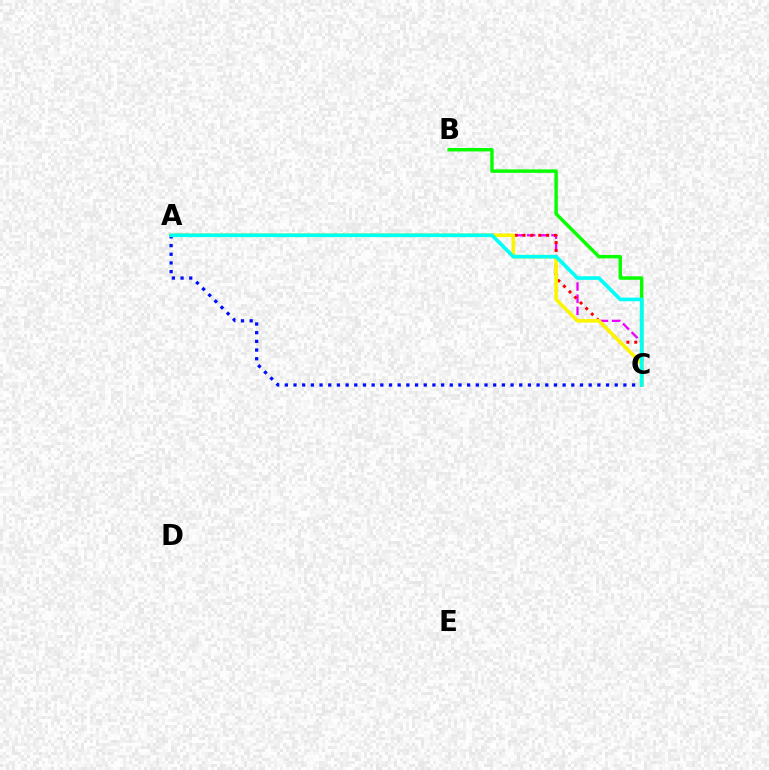{('B', 'C'): [{'color': '#08ff00', 'line_style': 'solid', 'thickness': 2.48}], ('A', 'C'): [{'color': '#ee00ff', 'line_style': 'dashed', 'thickness': 1.65}, {'color': '#ff0000', 'line_style': 'dotted', 'thickness': 2.14}, {'color': '#fcf500', 'line_style': 'solid', 'thickness': 2.56}, {'color': '#0010ff', 'line_style': 'dotted', 'thickness': 2.36}, {'color': '#00fff6', 'line_style': 'solid', 'thickness': 2.63}]}